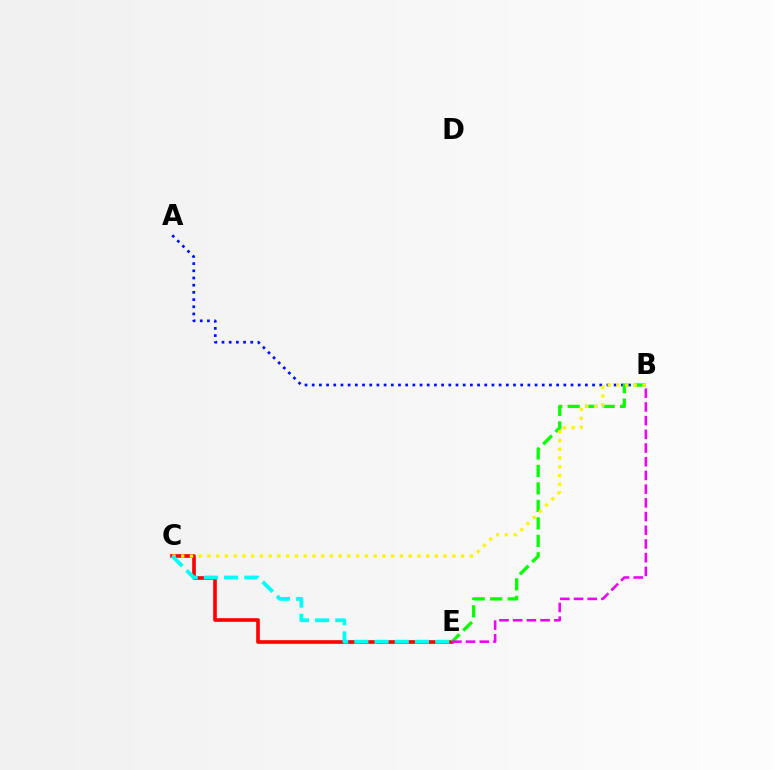{('A', 'B'): [{'color': '#0010ff', 'line_style': 'dotted', 'thickness': 1.95}], ('C', 'E'): [{'color': '#ff0000', 'line_style': 'solid', 'thickness': 2.62}, {'color': '#00fff6', 'line_style': 'dashed', 'thickness': 2.75}], ('B', 'E'): [{'color': '#08ff00', 'line_style': 'dashed', 'thickness': 2.38}, {'color': '#ee00ff', 'line_style': 'dashed', 'thickness': 1.86}], ('B', 'C'): [{'color': '#fcf500', 'line_style': 'dotted', 'thickness': 2.38}]}